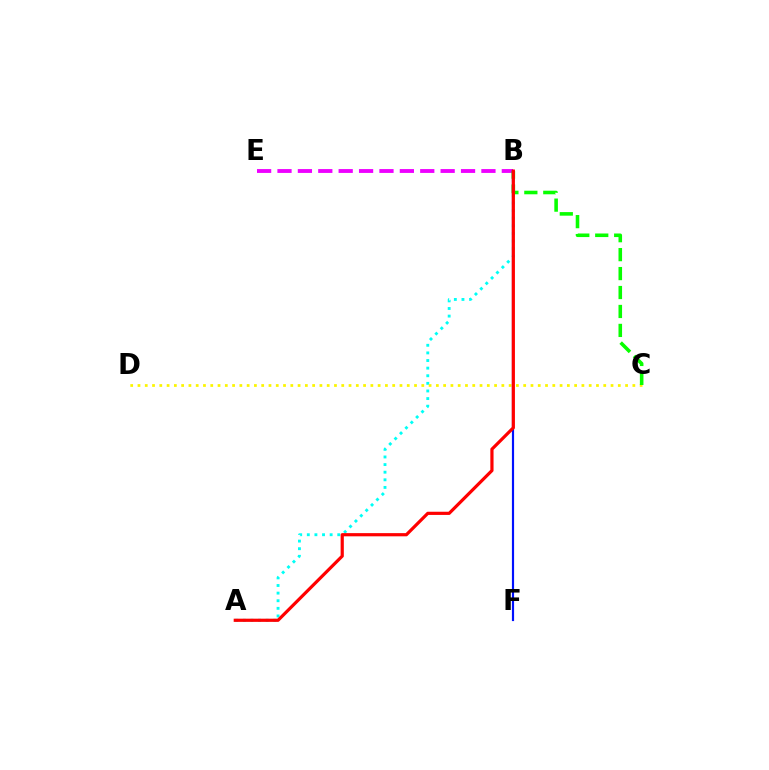{('A', 'B'): [{'color': '#00fff6', 'line_style': 'dotted', 'thickness': 2.07}, {'color': '#ff0000', 'line_style': 'solid', 'thickness': 2.3}], ('B', 'E'): [{'color': '#ee00ff', 'line_style': 'dashed', 'thickness': 2.77}], ('C', 'D'): [{'color': '#fcf500', 'line_style': 'dotted', 'thickness': 1.98}], ('B', 'C'): [{'color': '#08ff00', 'line_style': 'dashed', 'thickness': 2.57}], ('B', 'F'): [{'color': '#0010ff', 'line_style': 'solid', 'thickness': 1.57}]}